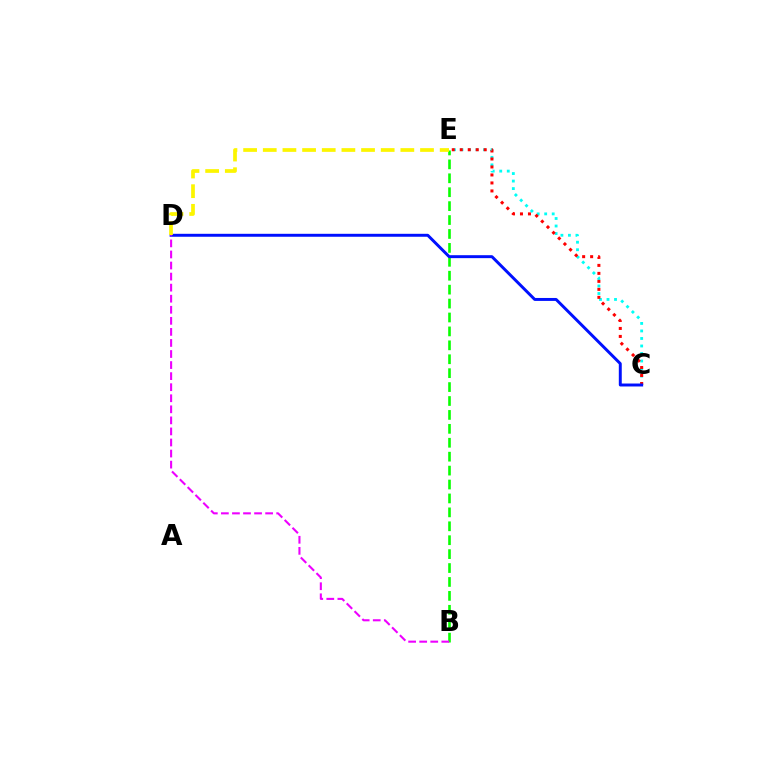{('C', 'E'): [{'color': '#00fff6', 'line_style': 'dotted', 'thickness': 2.04}, {'color': '#ff0000', 'line_style': 'dotted', 'thickness': 2.17}], ('B', 'E'): [{'color': '#08ff00', 'line_style': 'dashed', 'thickness': 1.89}], ('C', 'D'): [{'color': '#0010ff', 'line_style': 'solid', 'thickness': 2.12}], ('D', 'E'): [{'color': '#fcf500', 'line_style': 'dashed', 'thickness': 2.67}], ('B', 'D'): [{'color': '#ee00ff', 'line_style': 'dashed', 'thickness': 1.5}]}